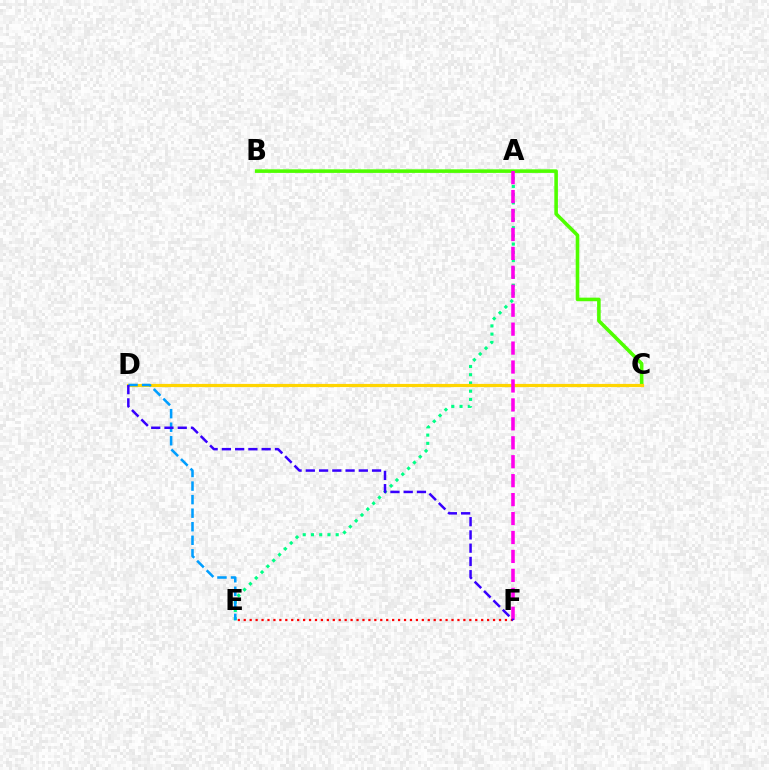{('A', 'E'): [{'color': '#00ff86', 'line_style': 'dotted', 'thickness': 2.24}], ('B', 'C'): [{'color': '#4fff00', 'line_style': 'solid', 'thickness': 2.58}], ('C', 'D'): [{'color': '#ffd500', 'line_style': 'solid', 'thickness': 2.29}], ('A', 'F'): [{'color': '#ff00ed', 'line_style': 'dashed', 'thickness': 2.57}], ('D', 'E'): [{'color': '#009eff', 'line_style': 'dashed', 'thickness': 1.84}], ('E', 'F'): [{'color': '#ff0000', 'line_style': 'dotted', 'thickness': 1.61}], ('D', 'F'): [{'color': '#3700ff', 'line_style': 'dashed', 'thickness': 1.8}]}